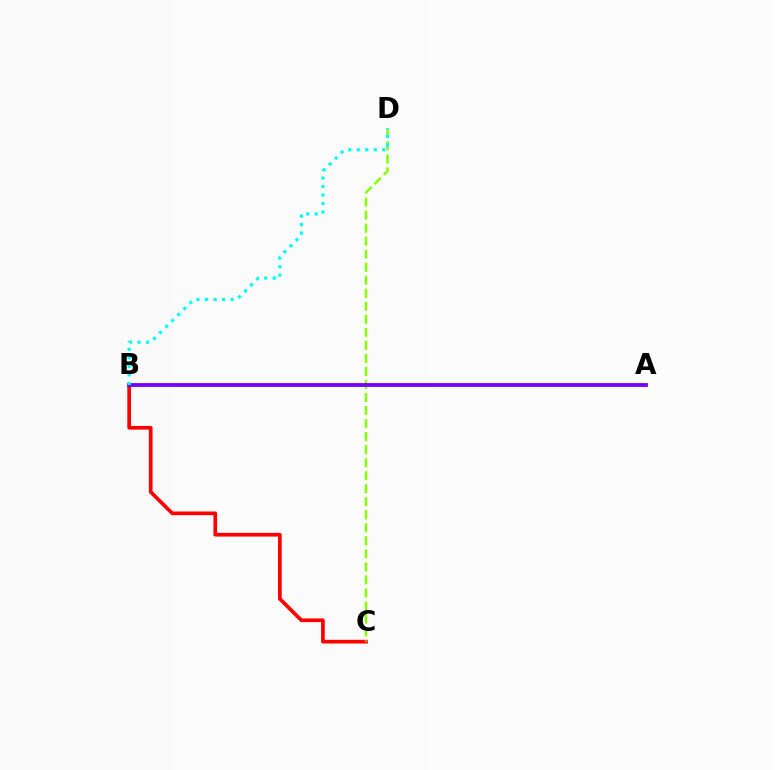{('B', 'C'): [{'color': '#ff0000', 'line_style': 'solid', 'thickness': 2.66}], ('C', 'D'): [{'color': '#84ff00', 'line_style': 'dashed', 'thickness': 1.77}], ('A', 'B'): [{'color': '#7200ff', 'line_style': 'solid', 'thickness': 2.75}], ('B', 'D'): [{'color': '#00fff6', 'line_style': 'dotted', 'thickness': 2.31}]}